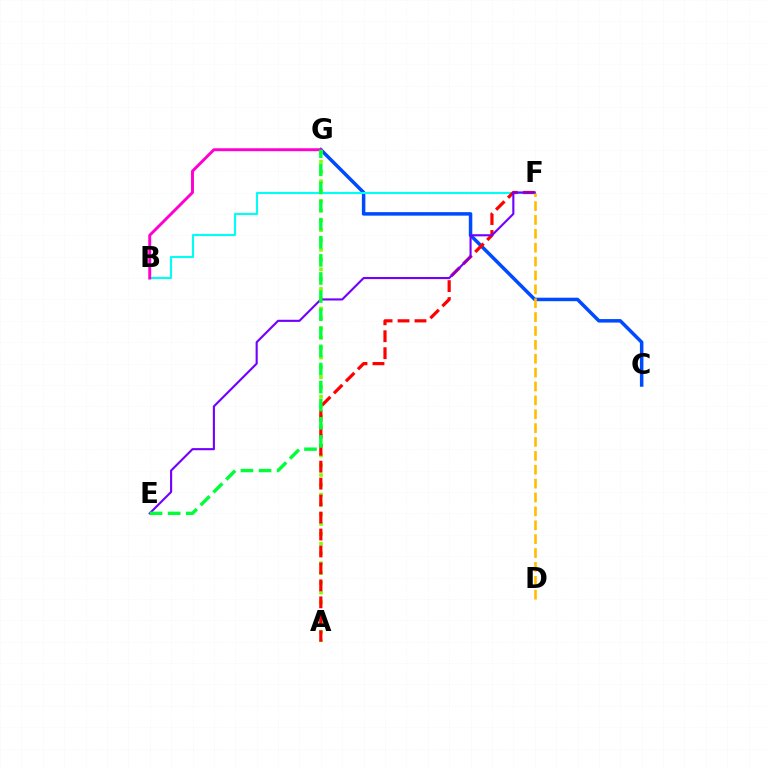{('C', 'G'): [{'color': '#004bff', 'line_style': 'solid', 'thickness': 2.52}], ('B', 'F'): [{'color': '#00fff6', 'line_style': 'solid', 'thickness': 1.53}], ('A', 'G'): [{'color': '#84ff00', 'line_style': 'dotted', 'thickness': 2.66}], ('A', 'F'): [{'color': '#ff0000', 'line_style': 'dashed', 'thickness': 2.3}], ('D', 'F'): [{'color': '#ffbd00', 'line_style': 'dashed', 'thickness': 1.89}], ('B', 'G'): [{'color': '#ff00cf', 'line_style': 'solid', 'thickness': 2.11}], ('E', 'F'): [{'color': '#7200ff', 'line_style': 'solid', 'thickness': 1.53}], ('E', 'G'): [{'color': '#00ff39', 'line_style': 'dashed', 'thickness': 2.46}]}